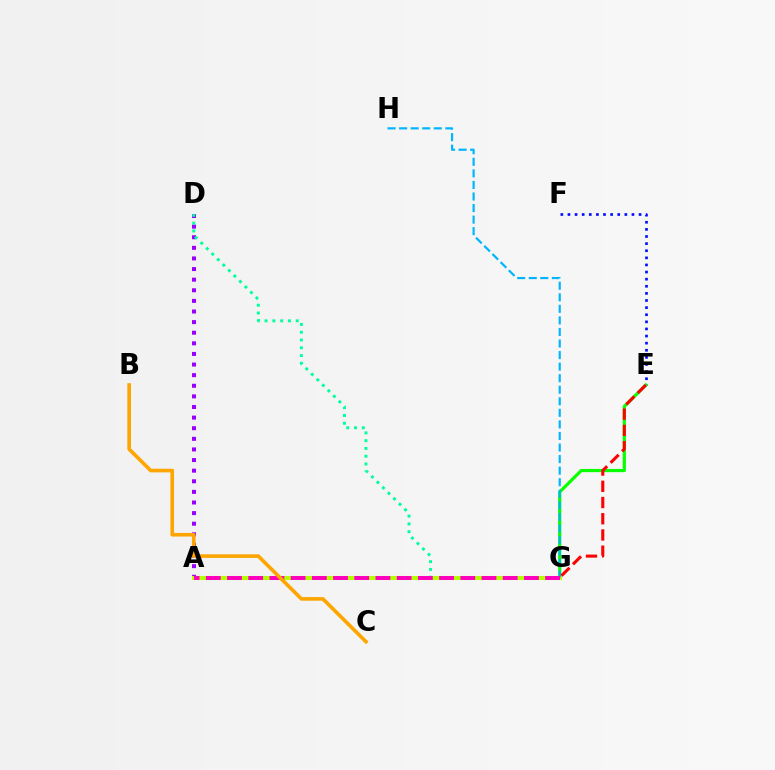{('A', 'D'): [{'color': '#9b00ff', 'line_style': 'dotted', 'thickness': 2.88}], ('E', 'F'): [{'color': '#0010ff', 'line_style': 'dotted', 'thickness': 1.93}], ('D', 'G'): [{'color': '#00ff9d', 'line_style': 'dotted', 'thickness': 2.11}], ('E', 'G'): [{'color': '#08ff00', 'line_style': 'solid', 'thickness': 2.3}, {'color': '#ff0000', 'line_style': 'dashed', 'thickness': 2.2}], ('A', 'G'): [{'color': '#b3ff00', 'line_style': 'solid', 'thickness': 2.93}, {'color': '#ff00bd', 'line_style': 'dashed', 'thickness': 2.88}], ('G', 'H'): [{'color': '#00b5ff', 'line_style': 'dashed', 'thickness': 1.57}], ('B', 'C'): [{'color': '#ffa500', 'line_style': 'solid', 'thickness': 2.61}]}